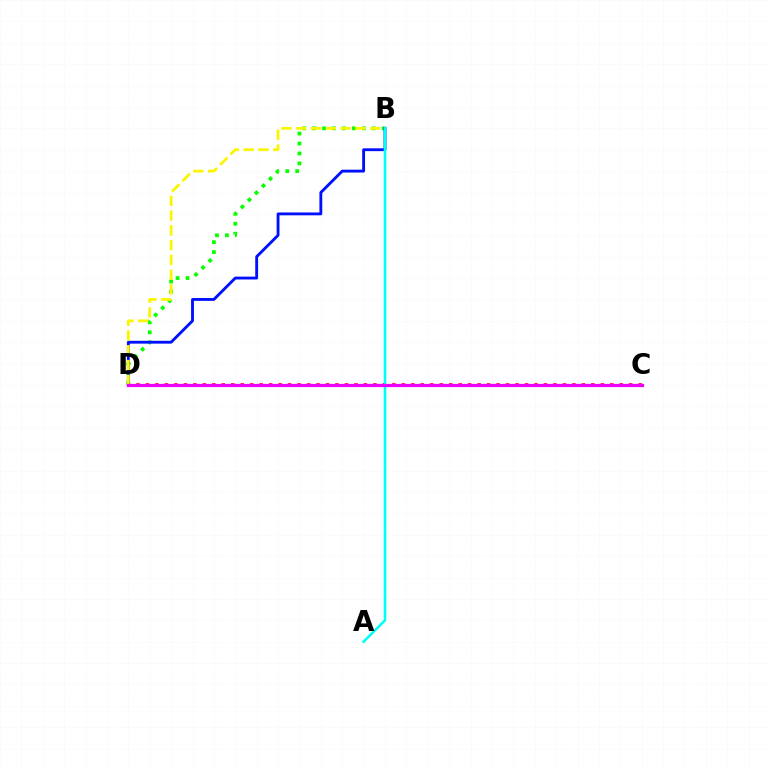{('B', 'D'): [{'color': '#08ff00', 'line_style': 'dotted', 'thickness': 2.7}, {'color': '#0010ff', 'line_style': 'solid', 'thickness': 2.05}, {'color': '#fcf500', 'line_style': 'dashed', 'thickness': 2.01}], ('C', 'D'): [{'color': '#ff0000', 'line_style': 'dotted', 'thickness': 2.57}, {'color': '#ee00ff', 'line_style': 'solid', 'thickness': 2.32}], ('A', 'B'): [{'color': '#00fff6', 'line_style': 'solid', 'thickness': 1.86}]}